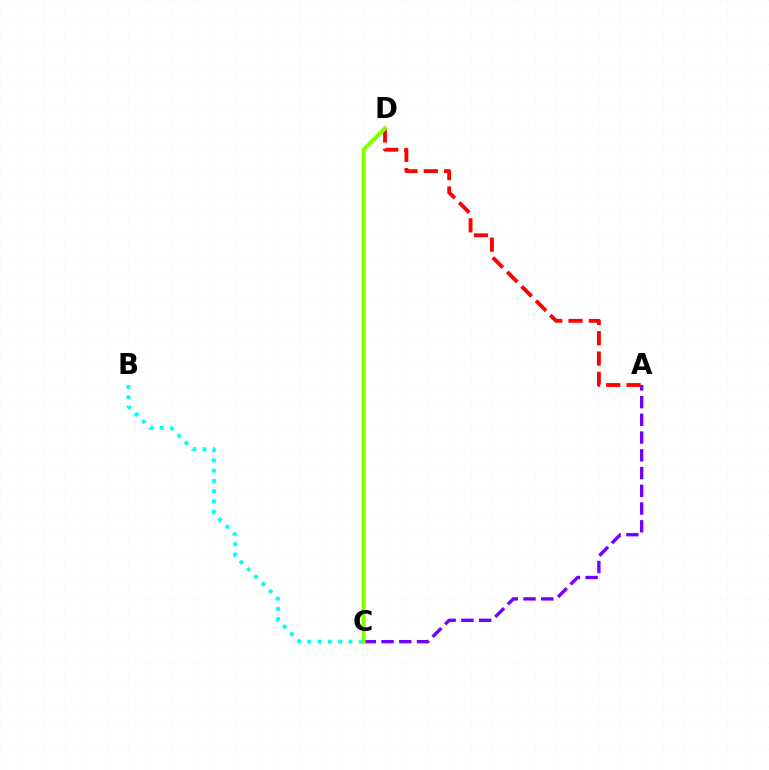{('A', 'C'): [{'color': '#7200ff', 'line_style': 'dashed', 'thickness': 2.41}], ('B', 'C'): [{'color': '#00fff6', 'line_style': 'dotted', 'thickness': 2.8}], ('A', 'D'): [{'color': '#ff0000', 'line_style': 'dashed', 'thickness': 2.77}], ('C', 'D'): [{'color': '#84ff00', 'line_style': 'solid', 'thickness': 2.97}]}